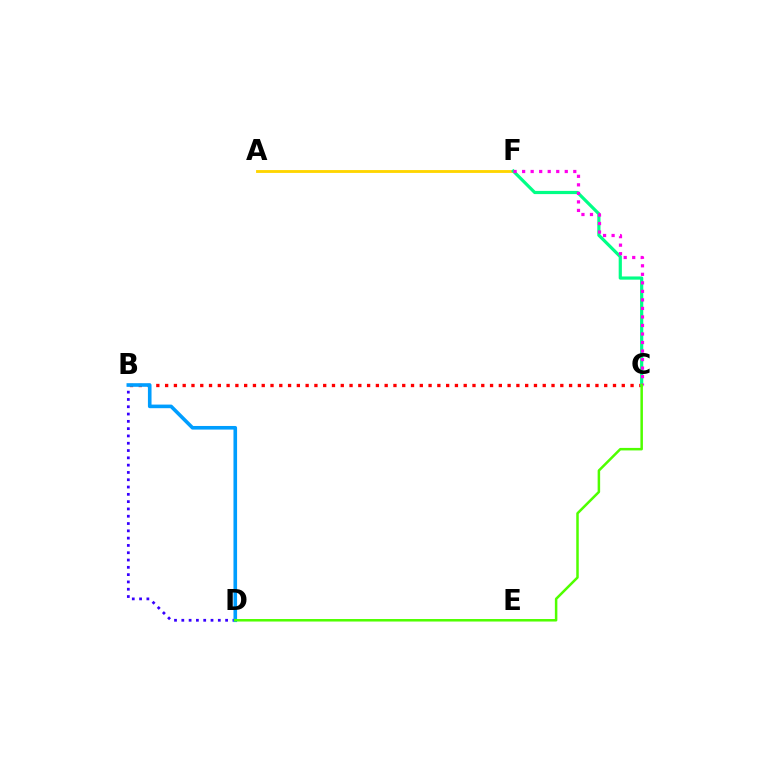{('A', 'F'): [{'color': '#ffd500', 'line_style': 'solid', 'thickness': 2.05}], ('B', 'D'): [{'color': '#3700ff', 'line_style': 'dotted', 'thickness': 1.98}, {'color': '#009eff', 'line_style': 'solid', 'thickness': 2.6}], ('B', 'C'): [{'color': '#ff0000', 'line_style': 'dotted', 'thickness': 2.39}], ('C', 'F'): [{'color': '#00ff86', 'line_style': 'solid', 'thickness': 2.3}, {'color': '#ff00ed', 'line_style': 'dotted', 'thickness': 2.32}], ('C', 'D'): [{'color': '#4fff00', 'line_style': 'solid', 'thickness': 1.8}]}